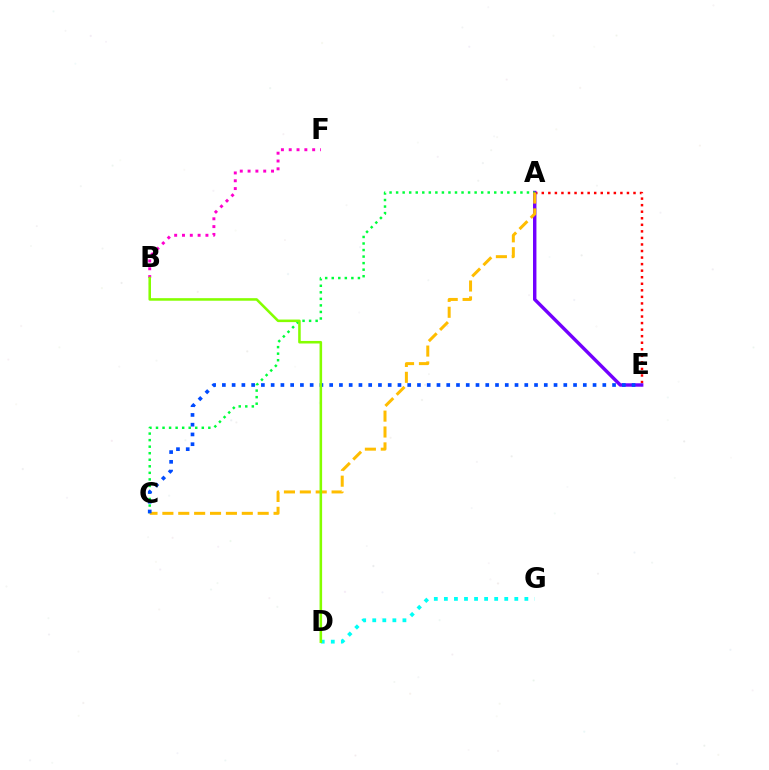{('A', 'E'): [{'color': '#ff0000', 'line_style': 'dotted', 'thickness': 1.78}, {'color': '#7200ff', 'line_style': 'solid', 'thickness': 2.46}], ('D', 'G'): [{'color': '#00fff6', 'line_style': 'dotted', 'thickness': 2.73}], ('B', 'F'): [{'color': '#ff00cf', 'line_style': 'dotted', 'thickness': 2.12}], ('A', 'C'): [{'color': '#00ff39', 'line_style': 'dotted', 'thickness': 1.78}, {'color': '#ffbd00', 'line_style': 'dashed', 'thickness': 2.16}], ('C', 'E'): [{'color': '#004bff', 'line_style': 'dotted', 'thickness': 2.65}], ('B', 'D'): [{'color': '#84ff00', 'line_style': 'solid', 'thickness': 1.84}]}